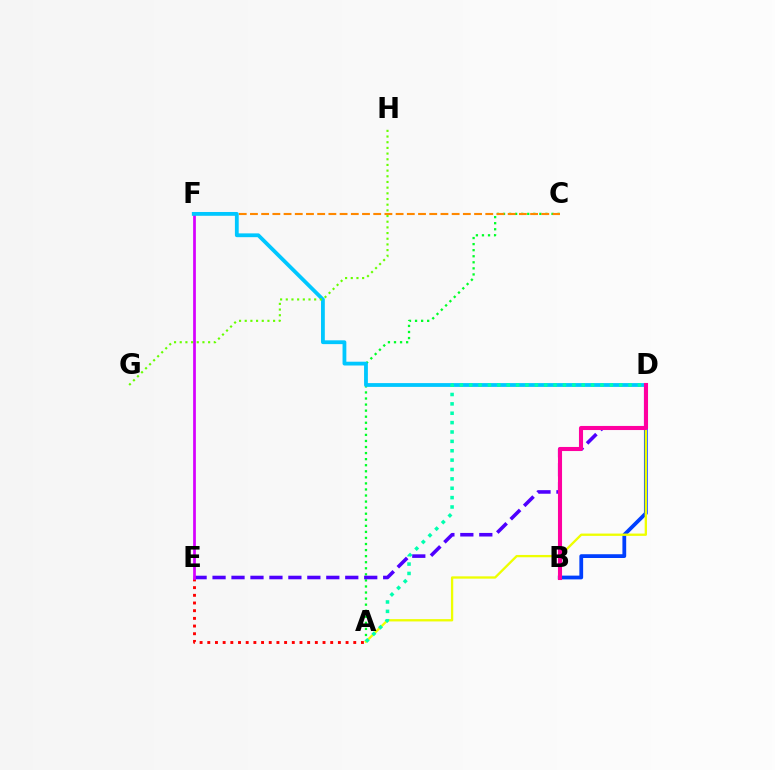{('A', 'C'): [{'color': '#00ff27', 'line_style': 'dotted', 'thickness': 1.65}], ('A', 'E'): [{'color': '#ff0000', 'line_style': 'dotted', 'thickness': 2.09}], ('B', 'D'): [{'color': '#003fff', 'line_style': 'solid', 'thickness': 2.71}, {'color': '#ff00a0', 'line_style': 'solid', 'thickness': 2.94}], ('C', 'F'): [{'color': '#ff8800', 'line_style': 'dashed', 'thickness': 1.52}], ('D', 'E'): [{'color': '#4f00ff', 'line_style': 'dashed', 'thickness': 2.58}], ('E', 'F'): [{'color': '#d600ff', 'line_style': 'solid', 'thickness': 1.97}], ('A', 'D'): [{'color': '#eeff00', 'line_style': 'solid', 'thickness': 1.67}, {'color': '#00ffaf', 'line_style': 'dotted', 'thickness': 2.55}], ('D', 'F'): [{'color': '#00c7ff', 'line_style': 'solid', 'thickness': 2.74}], ('G', 'H'): [{'color': '#66ff00', 'line_style': 'dotted', 'thickness': 1.54}]}